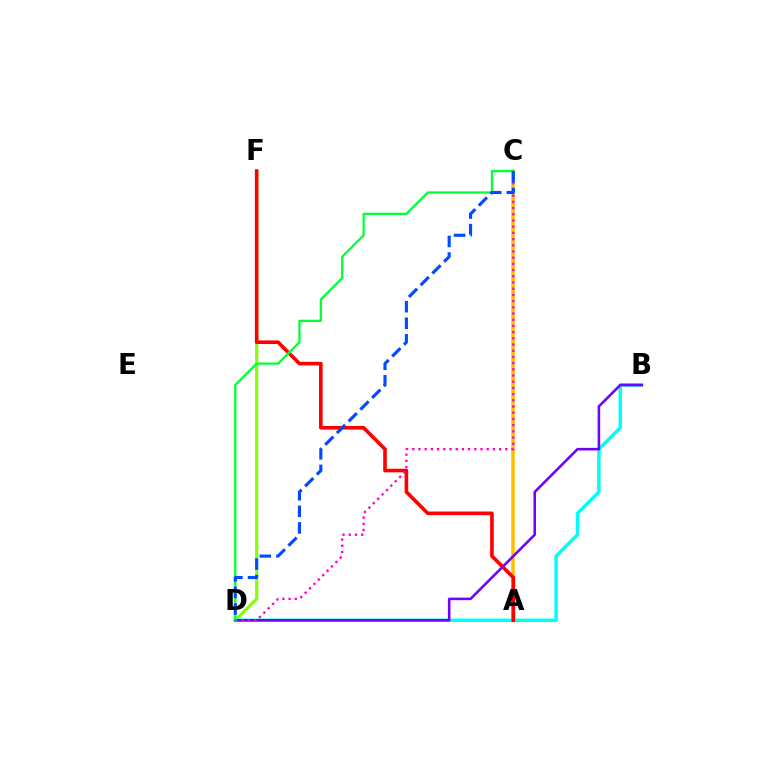{('A', 'C'): [{'color': '#ffbd00', 'line_style': 'solid', 'thickness': 2.53}], ('D', 'F'): [{'color': '#84ff00', 'line_style': 'solid', 'thickness': 2.22}], ('B', 'D'): [{'color': '#00fff6', 'line_style': 'solid', 'thickness': 2.48}, {'color': '#7200ff', 'line_style': 'solid', 'thickness': 1.85}], ('A', 'F'): [{'color': '#ff0000', 'line_style': 'solid', 'thickness': 2.6}], ('C', 'D'): [{'color': '#ff00cf', 'line_style': 'dotted', 'thickness': 1.69}, {'color': '#00ff39', 'line_style': 'solid', 'thickness': 1.64}, {'color': '#004bff', 'line_style': 'dashed', 'thickness': 2.25}]}